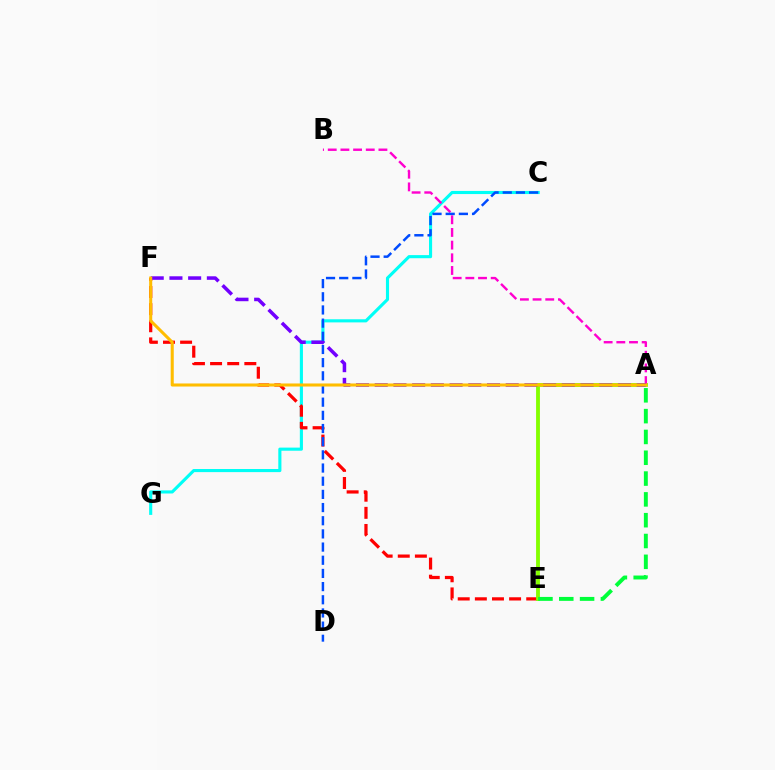{('C', 'G'): [{'color': '#00fff6', 'line_style': 'solid', 'thickness': 2.24}], ('E', 'F'): [{'color': '#ff0000', 'line_style': 'dashed', 'thickness': 2.33}], ('A', 'E'): [{'color': '#84ff00', 'line_style': 'solid', 'thickness': 2.76}, {'color': '#00ff39', 'line_style': 'dashed', 'thickness': 2.83}], ('A', 'B'): [{'color': '#ff00cf', 'line_style': 'dashed', 'thickness': 1.72}], ('A', 'F'): [{'color': '#7200ff', 'line_style': 'dashed', 'thickness': 2.54}, {'color': '#ffbd00', 'line_style': 'solid', 'thickness': 2.2}], ('C', 'D'): [{'color': '#004bff', 'line_style': 'dashed', 'thickness': 1.79}]}